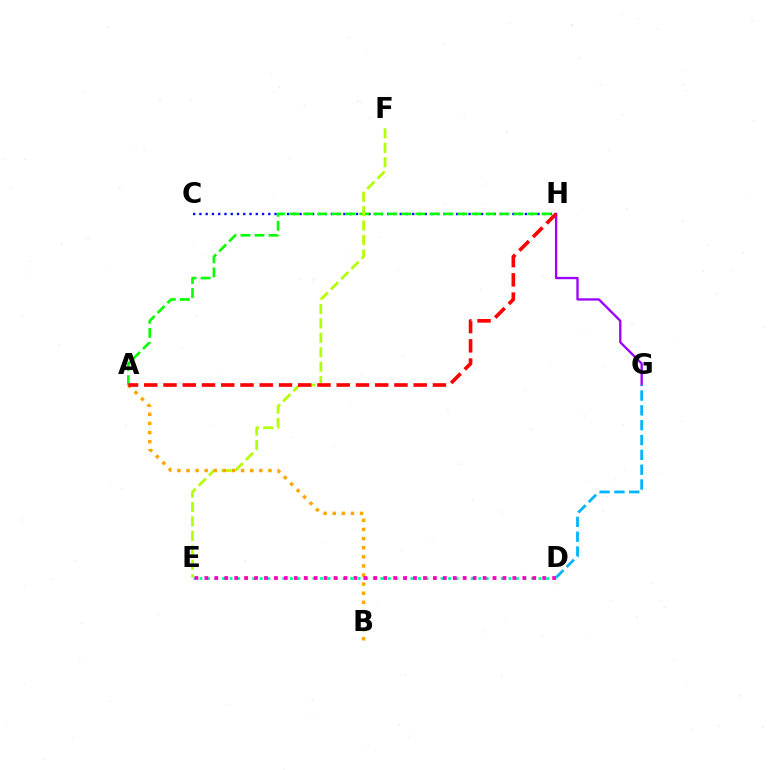{('C', 'H'): [{'color': '#0010ff', 'line_style': 'dotted', 'thickness': 1.7}], ('A', 'H'): [{'color': '#08ff00', 'line_style': 'dashed', 'thickness': 1.9}, {'color': '#ff0000', 'line_style': 'dashed', 'thickness': 2.61}], ('G', 'H'): [{'color': '#9b00ff', 'line_style': 'solid', 'thickness': 1.66}], ('E', 'F'): [{'color': '#b3ff00', 'line_style': 'dashed', 'thickness': 1.96}], ('A', 'B'): [{'color': '#ffa500', 'line_style': 'dotted', 'thickness': 2.47}], ('D', 'G'): [{'color': '#00b5ff', 'line_style': 'dashed', 'thickness': 2.01}], ('D', 'E'): [{'color': '#00ff9d', 'line_style': 'dotted', 'thickness': 2.05}, {'color': '#ff00bd', 'line_style': 'dotted', 'thickness': 2.7}]}